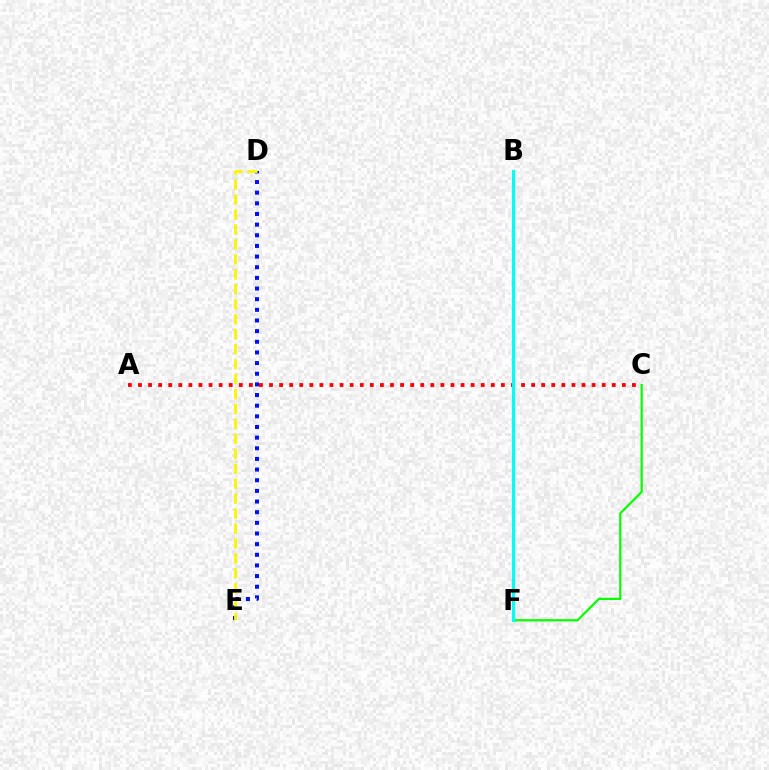{('D', 'E'): [{'color': '#0010ff', 'line_style': 'dotted', 'thickness': 2.89}, {'color': '#fcf500', 'line_style': 'dashed', 'thickness': 2.03}], ('C', 'F'): [{'color': '#08ff00', 'line_style': 'solid', 'thickness': 1.62}], ('B', 'F'): [{'color': '#ee00ff', 'line_style': 'dashed', 'thickness': 1.98}, {'color': '#00fff6', 'line_style': 'solid', 'thickness': 2.28}], ('A', 'C'): [{'color': '#ff0000', 'line_style': 'dotted', 'thickness': 2.74}]}